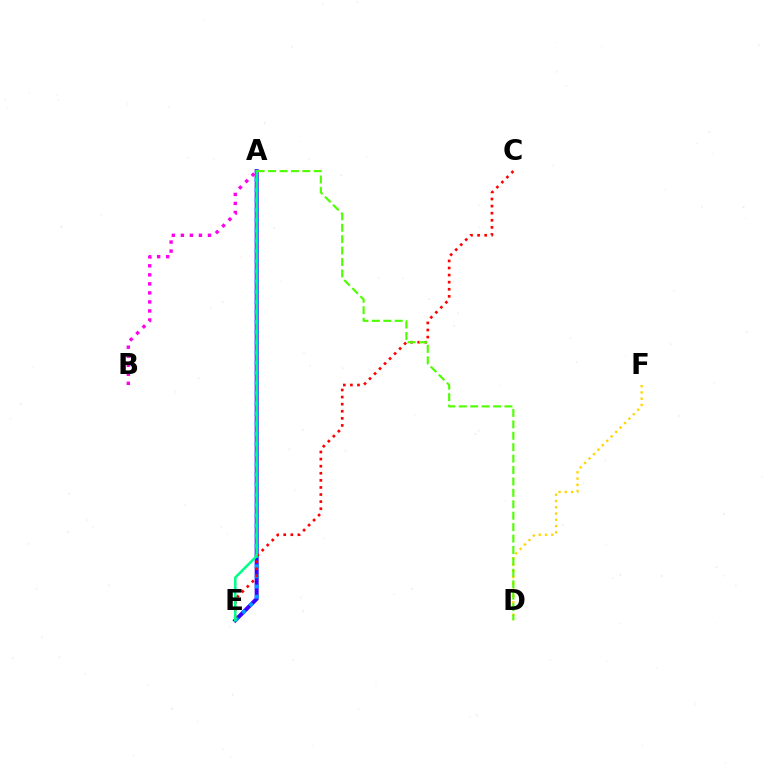{('A', 'E'): [{'color': '#3700ff', 'line_style': 'solid', 'thickness': 2.87}, {'color': '#009eff', 'line_style': 'dotted', 'thickness': 2.76}, {'color': '#00ff86', 'line_style': 'solid', 'thickness': 1.82}], ('A', 'B'): [{'color': '#ff00ed', 'line_style': 'dotted', 'thickness': 2.45}], ('D', 'F'): [{'color': '#ffd500', 'line_style': 'dotted', 'thickness': 1.7}], ('C', 'E'): [{'color': '#ff0000', 'line_style': 'dotted', 'thickness': 1.93}], ('A', 'D'): [{'color': '#4fff00', 'line_style': 'dashed', 'thickness': 1.55}]}